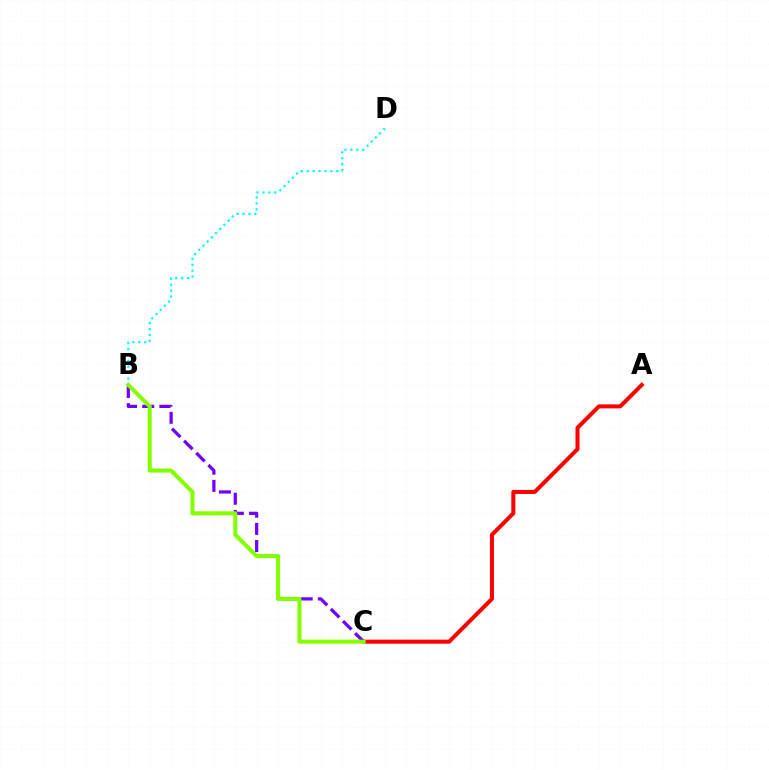{('B', 'D'): [{'color': '#00fff6', 'line_style': 'dotted', 'thickness': 1.61}], ('B', 'C'): [{'color': '#7200ff', 'line_style': 'dashed', 'thickness': 2.33}, {'color': '#84ff00', 'line_style': 'solid', 'thickness': 2.92}], ('A', 'C'): [{'color': '#ff0000', 'line_style': 'solid', 'thickness': 2.9}]}